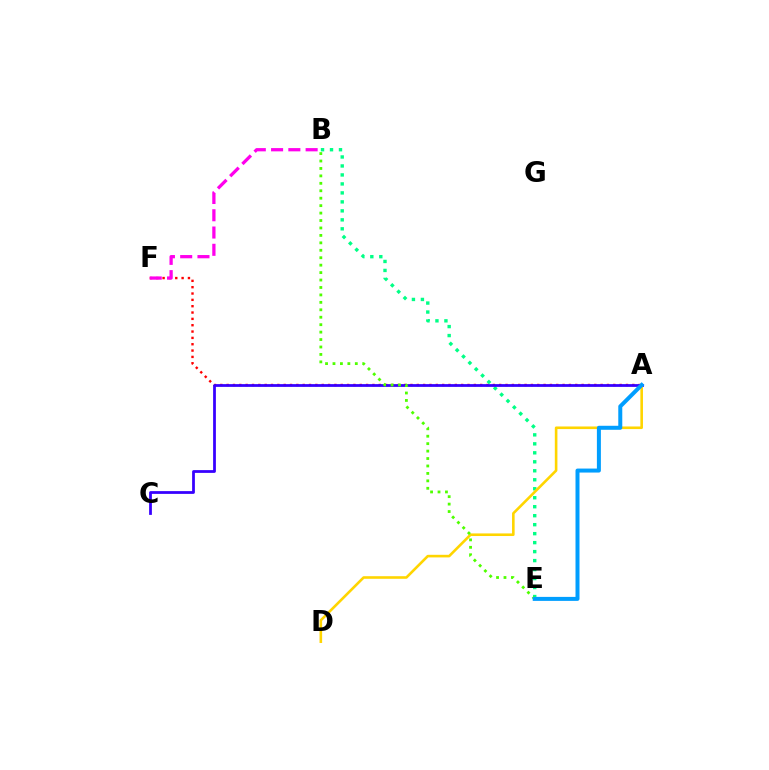{('A', 'F'): [{'color': '#ff0000', 'line_style': 'dotted', 'thickness': 1.72}], ('B', 'E'): [{'color': '#00ff86', 'line_style': 'dotted', 'thickness': 2.44}, {'color': '#4fff00', 'line_style': 'dotted', 'thickness': 2.02}], ('B', 'F'): [{'color': '#ff00ed', 'line_style': 'dashed', 'thickness': 2.35}], ('A', 'C'): [{'color': '#3700ff', 'line_style': 'solid', 'thickness': 1.99}], ('A', 'D'): [{'color': '#ffd500', 'line_style': 'solid', 'thickness': 1.87}], ('A', 'E'): [{'color': '#009eff', 'line_style': 'solid', 'thickness': 2.88}]}